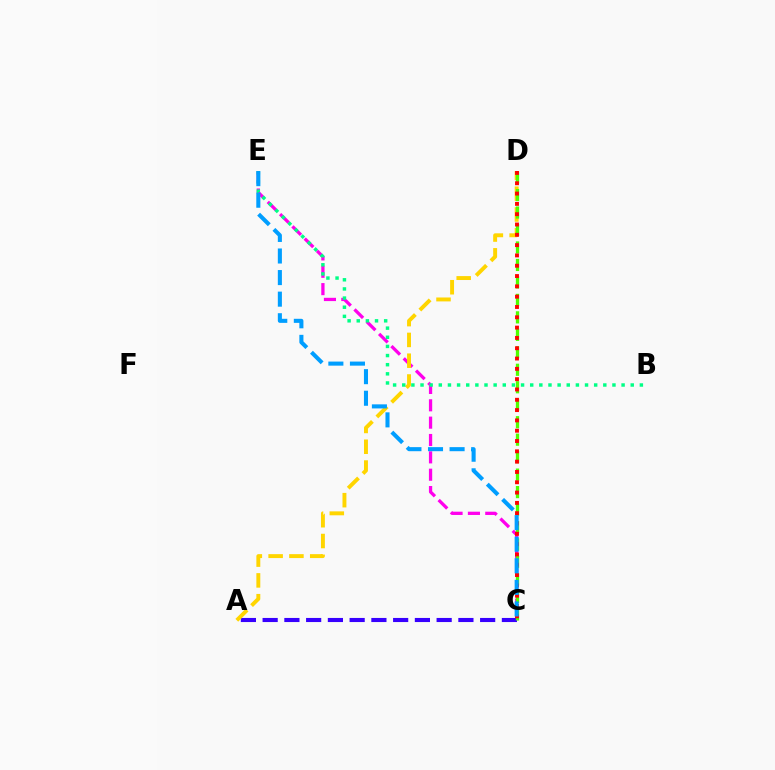{('C', 'E'): [{'color': '#ff00ed', 'line_style': 'dashed', 'thickness': 2.36}, {'color': '#009eff', 'line_style': 'dashed', 'thickness': 2.93}], ('A', 'C'): [{'color': '#3700ff', 'line_style': 'dashed', 'thickness': 2.95}], ('A', 'D'): [{'color': '#ffd500', 'line_style': 'dashed', 'thickness': 2.82}], ('B', 'E'): [{'color': '#00ff86', 'line_style': 'dotted', 'thickness': 2.48}], ('C', 'D'): [{'color': '#4fff00', 'line_style': 'dashed', 'thickness': 2.37}, {'color': '#ff0000', 'line_style': 'dotted', 'thickness': 2.8}]}